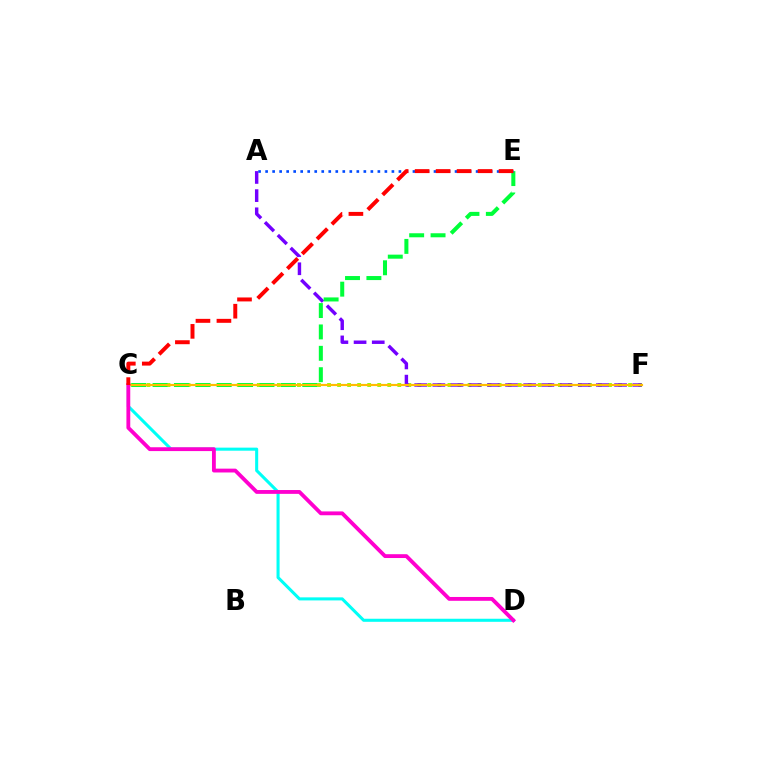{('C', 'D'): [{'color': '#00fff6', 'line_style': 'solid', 'thickness': 2.2}, {'color': '#ff00cf', 'line_style': 'solid', 'thickness': 2.76}], ('C', 'F'): [{'color': '#84ff00', 'line_style': 'dotted', 'thickness': 2.73}, {'color': '#ffbd00', 'line_style': 'solid', 'thickness': 1.56}], ('A', 'F'): [{'color': '#7200ff', 'line_style': 'dashed', 'thickness': 2.47}], ('C', 'E'): [{'color': '#00ff39', 'line_style': 'dashed', 'thickness': 2.91}, {'color': '#ff0000', 'line_style': 'dashed', 'thickness': 2.85}], ('A', 'E'): [{'color': '#004bff', 'line_style': 'dotted', 'thickness': 1.91}]}